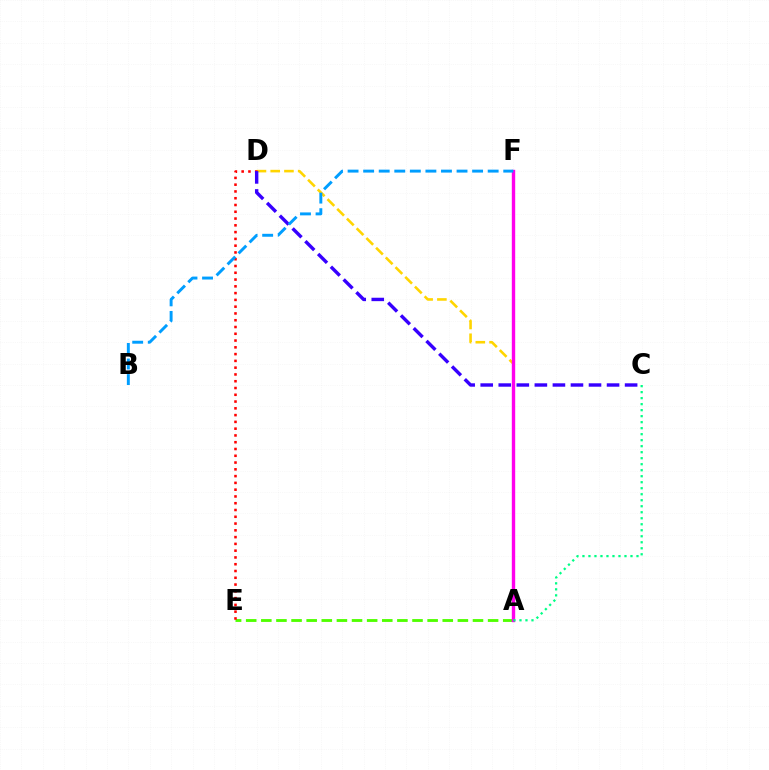{('A', 'D'): [{'color': '#ffd500', 'line_style': 'dashed', 'thickness': 1.87}], ('A', 'E'): [{'color': '#4fff00', 'line_style': 'dashed', 'thickness': 2.05}], ('D', 'E'): [{'color': '#ff0000', 'line_style': 'dotted', 'thickness': 1.84}], ('A', 'F'): [{'color': '#ff00ed', 'line_style': 'solid', 'thickness': 2.43}], ('C', 'D'): [{'color': '#3700ff', 'line_style': 'dashed', 'thickness': 2.45}], ('A', 'C'): [{'color': '#00ff86', 'line_style': 'dotted', 'thickness': 1.63}], ('B', 'F'): [{'color': '#009eff', 'line_style': 'dashed', 'thickness': 2.11}]}